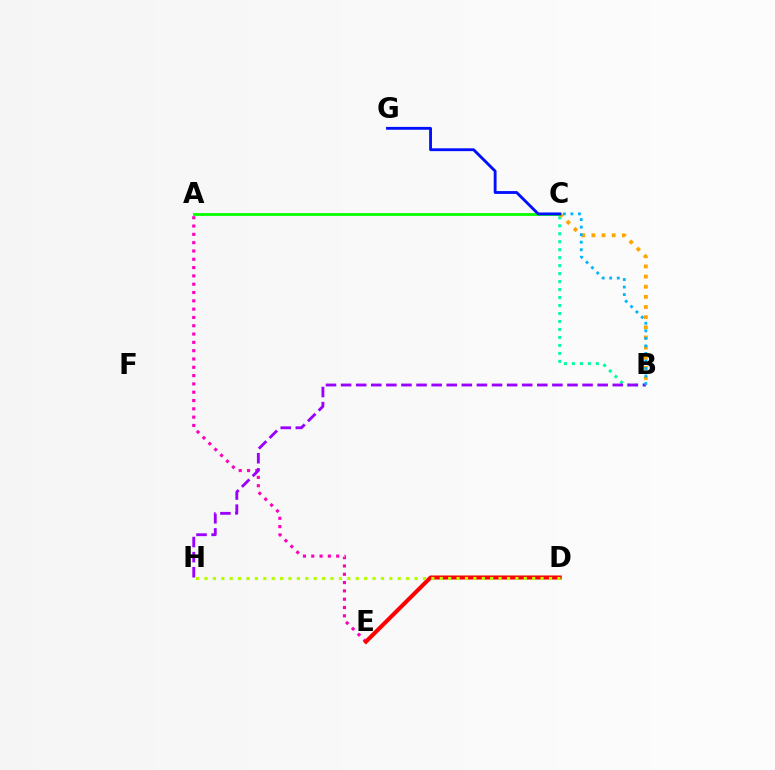{('B', 'C'): [{'color': '#00ff9d', 'line_style': 'dotted', 'thickness': 2.17}, {'color': '#ffa500', 'line_style': 'dotted', 'thickness': 2.76}, {'color': '#00b5ff', 'line_style': 'dotted', 'thickness': 2.05}], ('A', 'E'): [{'color': '#ff00bd', 'line_style': 'dotted', 'thickness': 2.26}], ('A', 'C'): [{'color': '#08ff00', 'line_style': 'solid', 'thickness': 2.02}], ('D', 'E'): [{'color': '#ff0000', 'line_style': 'solid', 'thickness': 2.92}], ('D', 'H'): [{'color': '#b3ff00', 'line_style': 'dotted', 'thickness': 2.28}], ('B', 'H'): [{'color': '#9b00ff', 'line_style': 'dashed', 'thickness': 2.05}], ('C', 'G'): [{'color': '#0010ff', 'line_style': 'solid', 'thickness': 2.05}]}